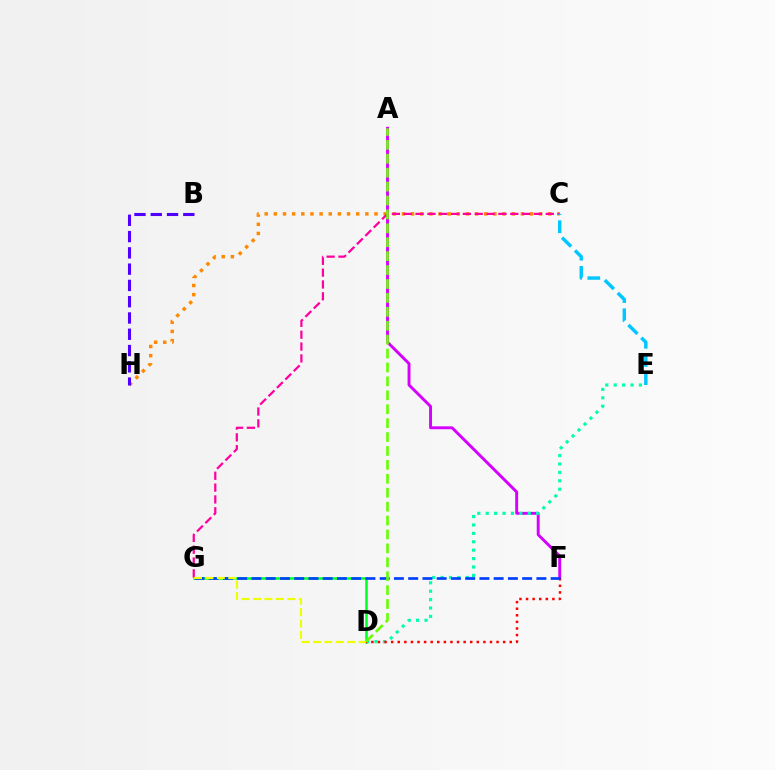{('A', 'F'): [{'color': '#d600ff', 'line_style': 'solid', 'thickness': 2.1}], ('C', 'H'): [{'color': '#ff8800', 'line_style': 'dotted', 'thickness': 2.49}], ('D', 'E'): [{'color': '#00ffaf', 'line_style': 'dotted', 'thickness': 2.28}], ('D', 'G'): [{'color': '#00ff27', 'line_style': 'solid', 'thickness': 1.81}, {'color': '#eeff00', 'line_style': 'dashed', 'thickness': 1.55}], ('B', 'H'): [{'color': '#4f00ff', 'line_style': 'dashed', 'thickness': 2.21}], ('D', 'F'): [{'color': '#ff0000', 'line_style': 'dotted', 'thickness': 1.79}], ('F', 'G'): [{'color': '#003fff', 'line_style': 'dashed', 'thickness': 1.94}], ('C', 'G'): [{'color': '#ff00a0', 'line_style': 'dashed', 'thickness': 1.61}], ('C', 'E'): [{'color': '#00c7ff', 'line_style': 'dashed', 'thickness': 2.47}], ('A', 'D'): [{'color': '#66ff00', 'line_style': 'dashed', 'thickness': 1.89}]}